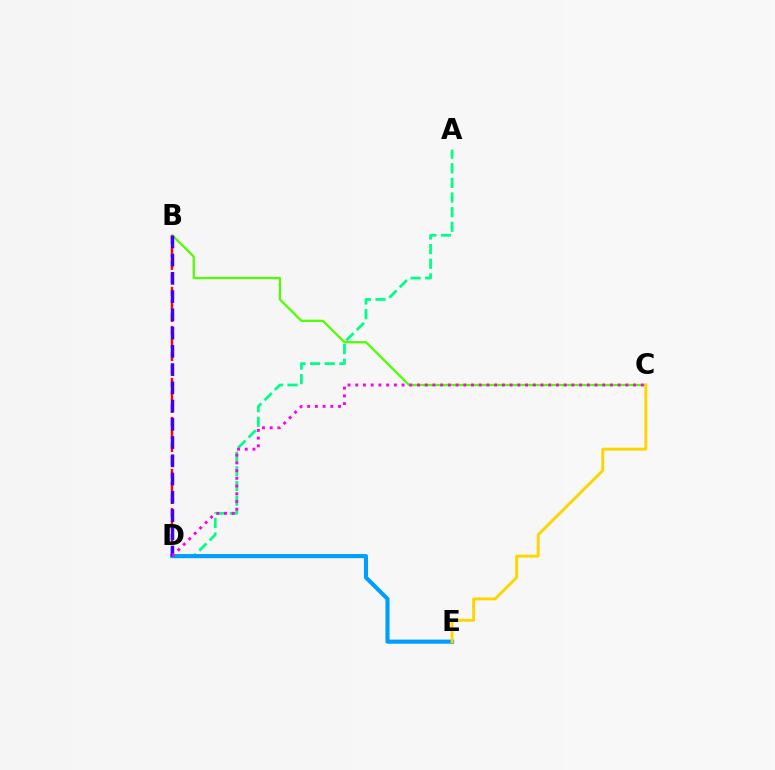{('B', 'D'): [{'color': '#ff0000', 'line_style': 'dashed', 'thickness': 1.77}, {'color': '#3700ff', 'line_style': 'dashed', 'thickness': 2.48}], ('A', 'D'): [{'color': '#00ff86', 'line_style': 'dashed', 'thickness': 1.99}], ('D', 'E'): [{'color': '#009eff', 'line_style': 'solid', 'thickness': 2.96}], ('B', 'C'): [{'color': '#4fff00', 'line_style': 'solid', 'thickness': 1.62}], ('C', 'E'): [{'color': '#ffd500', 'line_style': 'solid', 'thickness': 2.1}], ('C', 'D'): [{'color': '#ff00ed', 'line_style': 'dotted', 'thickness': 2.1}]}